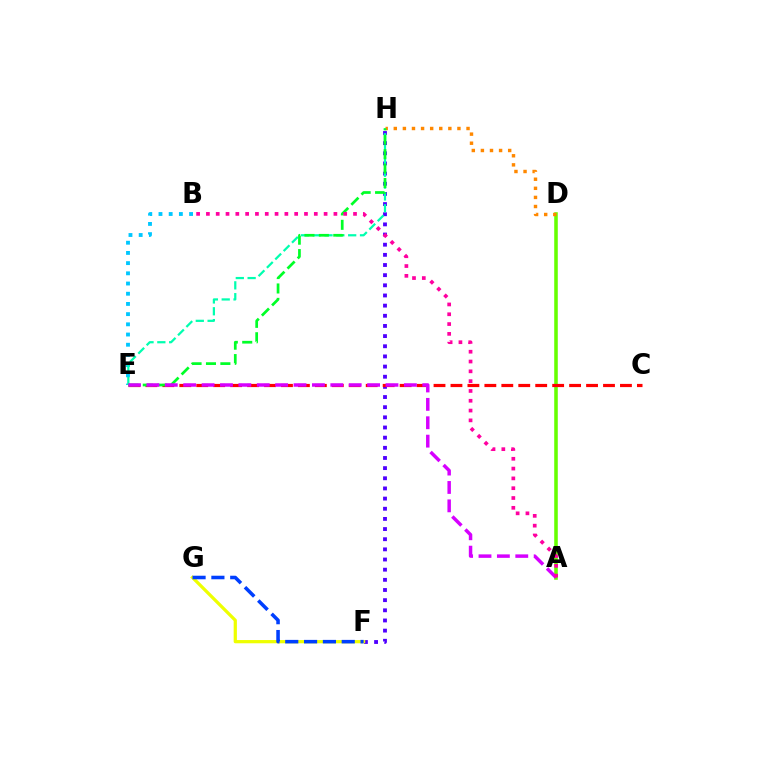{('B', 'E'): [{'color': '#00c7ff', 'line_style': 'dotted', 'thickness': 2.77}], ('F', 'H'): [{'color': '#4f00ff', 'line_style': 'dotted', 'thickness': 2.76}], ('A', 'D'): [{'color': '#66ff00', 'line_style': 'solid', 'thickness': 2.56}], ('E', 'H'): [{'color': '#00ffaf', 'line_style': 'dashed', 'thickness': 1.61}, {'color': '#00ff27', 'line_style': 'dashed', 'thickness': 1.96}], ('C', 'E'): [{'color': '#ff0000', 'line_style': 'dashed', 'thickness': 2.3}], ('F', 'G'): [{'color': '#eeff00', 'line_style': 'solid', 'thickness': 2.33}, {'color': '#003fff', 'line_style': 'dashed', 'thickness': 2.56}], ('D', 'H'): [{'color': '#ff8800', 'line_style': 'dotted', 'thickness': 2.47}], ('A', 'E'): [{'color': '#d600ff', 'line_style': 'dashed', 'thickness': 2.5}], ('A', 'B'): [{'color': '#ff00a0', 'line_style': 'dotted', 'thickness': 2.66}]}